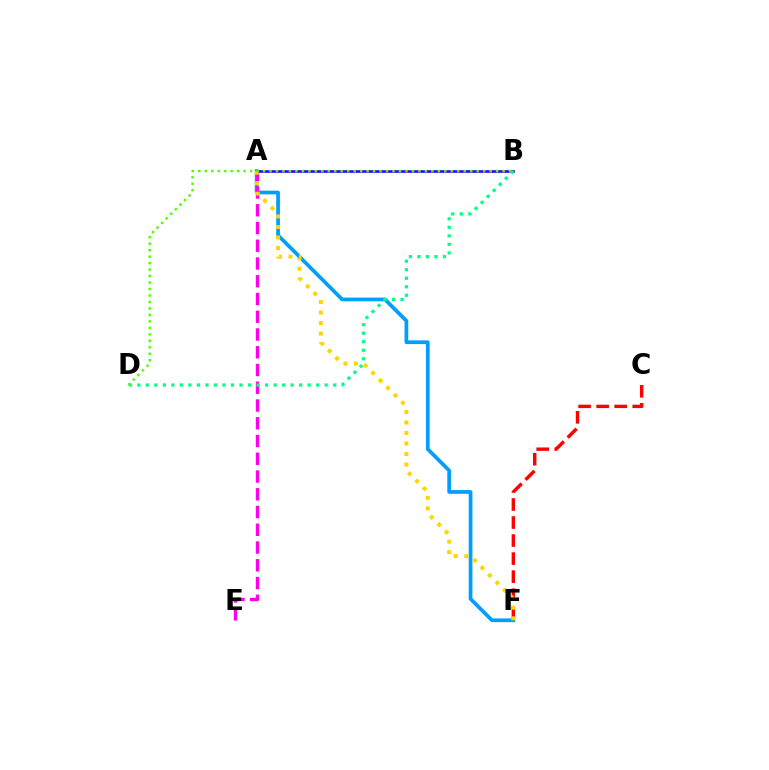{('A', 'B'): [{'color': '#3700ff', 'line_style': 'solid', 'thickness': 1.9}], ('A', 'F'): [{'color': '#009eff', 'line_style': 'solid', 'thickness': 2.68}, {'color': '#ffd500', 'line_style': 'dotted', 'thickness': 2.86}], ('C', 'F'): [{'color': '#ff0000', 'line_style': 'dashed', 'thickness': 2.45}], ('A', 'E'): [{'color': '#ff00ed', 'line_style': 'dashed', 'thickness': 2.41}], ('B', 'D'): [{'color': '#00ff86', 'line_style': 'dotted', 'thickness': 2.31}, {'color': '#4fff00', 'line_style': 'dotted', 'thickness': 1.76}]}